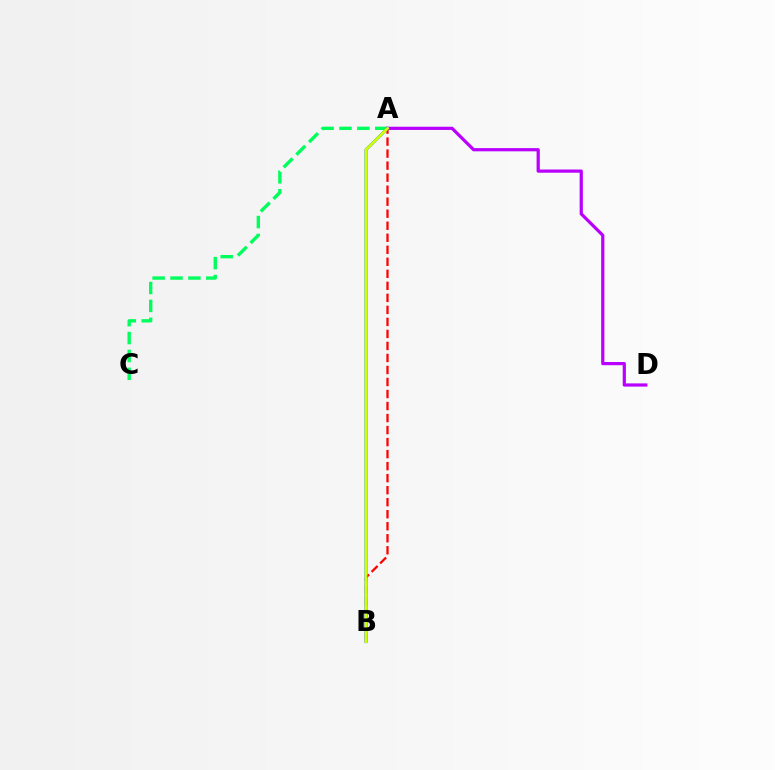{('A', 'C'): [{'color': '#00ff5c', 'line_style': 'dashed', 'thickness': 2.43}], ('A', 'D'): [{'color': '#b900ff', 'line_style': 'solid', 'thickness': 2.31}], ('A', 'B'): [{'color': '#ff0000', 'line_style': 'dashed', 'thickness': 1.63}, {'color': '#0074ff', 'line_style': 'solid', 'thickness': 2.06}, {'color': '#d1ff00', 'line_style': 'solid', 'thickness': 1.97}]}